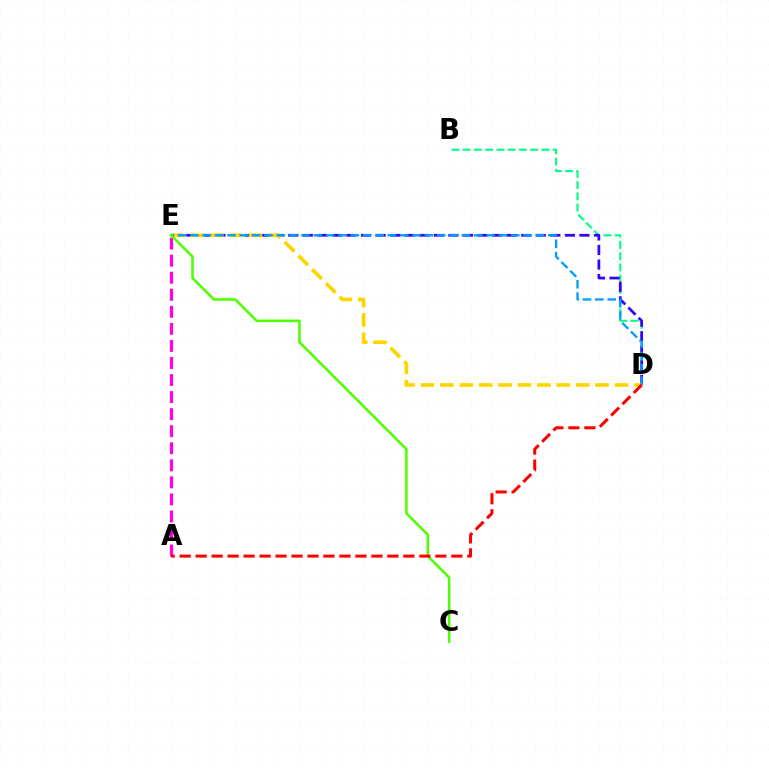{('A', 'E'): [{'color': '#ff00ed', 'line_style': 'dashed', 'thickness': 2.32}], ('B', 'D'): [{'color': '#00ff86', 'line_style': 'dashed', 'thickness': 1.53}], ('D', 'E'): [{'color': '#3700ff', 'line_style': 'dashed', 'thickness': 1.98}, {'color': '#ffd500', 'line_style': 'dashed', 'thickness': 2.64}, {'color': '#009eff', 'line_style': 'dashed', 'thickness': 1.68}], ('C', 'E'): [{'color': '#4fff00', 'line_style': 'solid', 'thickness': 1.84}], ('A', 'D'): [{'color': '#ff0000', 'line_style': 'dashed', 'thickness': 2.17}]}